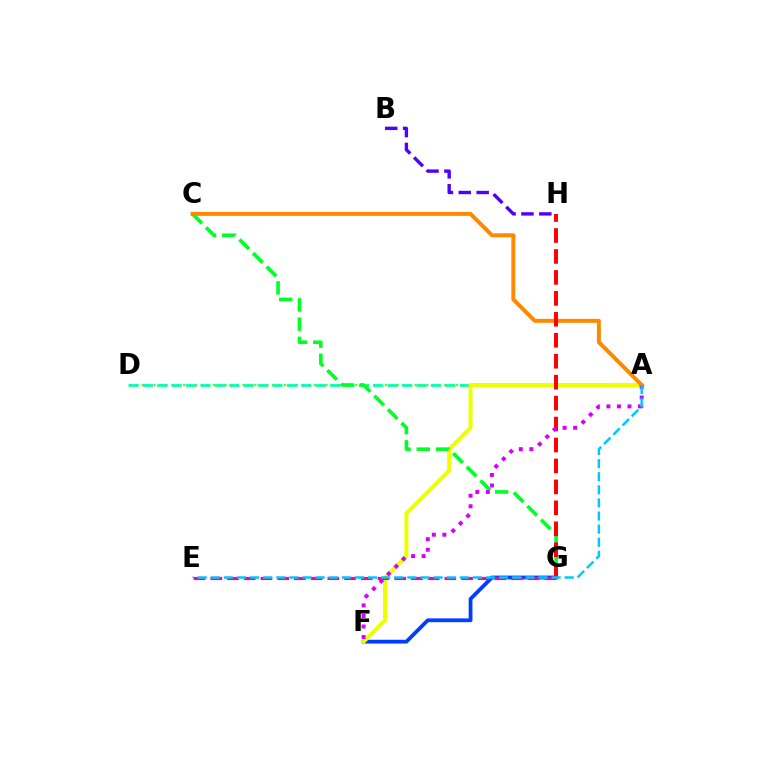{('A', 'D'): [{'color': '#66ff00', 'line_style': 'dotted', 'thickness': 1.61}, {'color': '#00ffaf', 'line_style': 'dashed', 'thickness': 1.96}], ('F', 'G'): [{'color': '#003fff', 'line_style': 'solid', 'thickness': 2.74}], ('A', 'F'): [{'color': '#eeff00', 'line_style': 'solid', 'thickness': 2.88}, {'color': '#d600ff', 'line_style': 'dotted', 'thickness': 2.86}], ('C', 'G'): [{'color': '#00ff27', 'line_style': 'dashed', 'thickness': 2.61}], ('A', 'C'): [{'color': '#ff8800', 'line_style': 'solid', 'thickness': 2.85}], ('G', 'H'): [{'color': '#ff0000', 'line_style': 'dashed', 'thickness': 2.85}], ('E', 'G'): [{'color': '#ff00a0', 'line_style': 'dashed', 'thickness': 2.27}], ('A', 'E'): [{'color': '#00c7ff', 'line_style': 'dashed', 'thickness': 1.78}], ('B', 'H'): [{'color': '#4f00ff', 'line_style': 'dashed', 'thickness': 2.43}]}